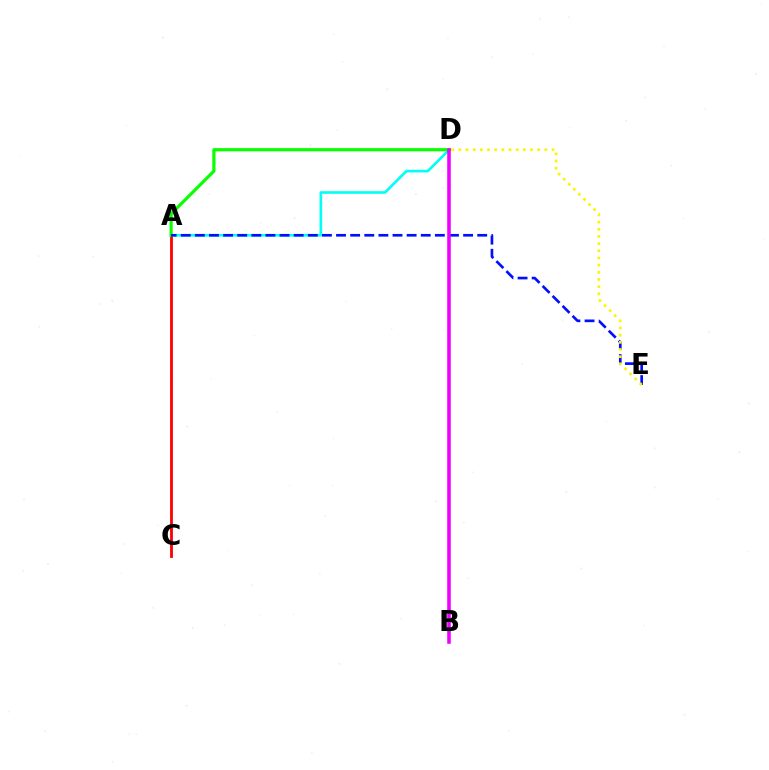{('A', 'D'): [{'color': '#00fff6', 'line_style': 'solid', 'thickness': 1.89}, {'color': '#08ff00', 'line_style': 'solid', 'thickness': 2.3}], ('A', 'C'): [{'color': '#ff0000', 'line_style': 'solid', 'thickness': 2.02}], ('A', 'E'): [{'color': '#0010ff', 'line_style': 'dashed', 'thickness': 1.92}], ('D', 'E'): [{'color': '#fcf500', 'line_style': 'dotted', 'thickness': 1.95}], ('B', 'D'): [{'color': '#ee00ff', 'line_style': 'solid', 'thickness': 2.56}]}